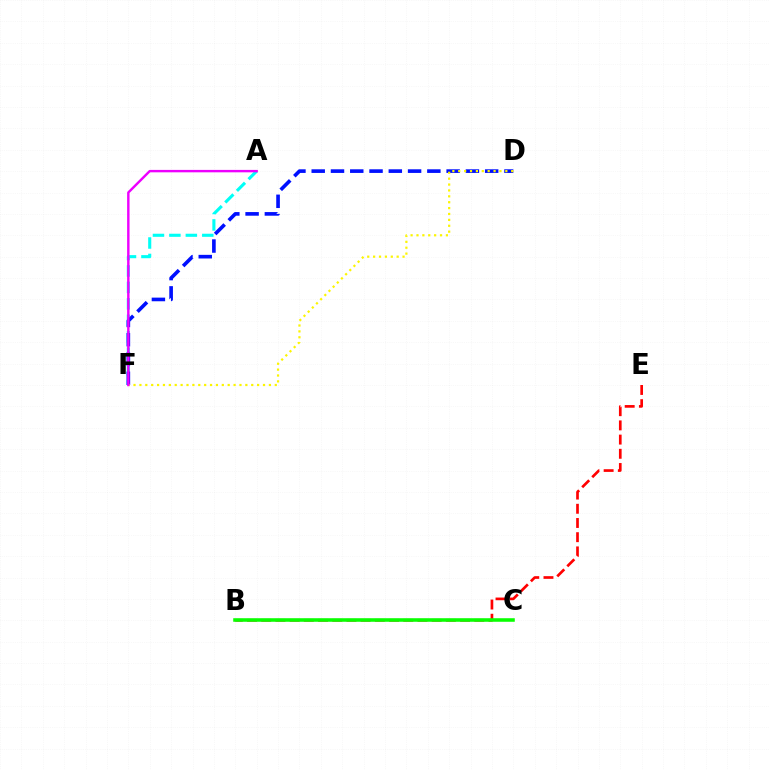{('A', 'F'): [{'color': '#00fff6', 'line_style': 'dashed', 'thickness': 2.23}, {'color': '#ee00ff', 'line_style': 'solid', 'thickness': 1.74}], ('B', 'E'): [{'color': '#ff0000', 'line_style': 'dashed', 'thickness': 1.93}], ('B', 'C'): [{'color': '#08ff00', 'line_style': 'solid', 'thickness': 2.56}], ('D', 'F'): [{'color': '#0010ff', 'line_style': 'dashed', 'thickness': 2.62}, {'color': '#fcf500', 'line_style': 'dotted', 'thickness': 1.6}]}